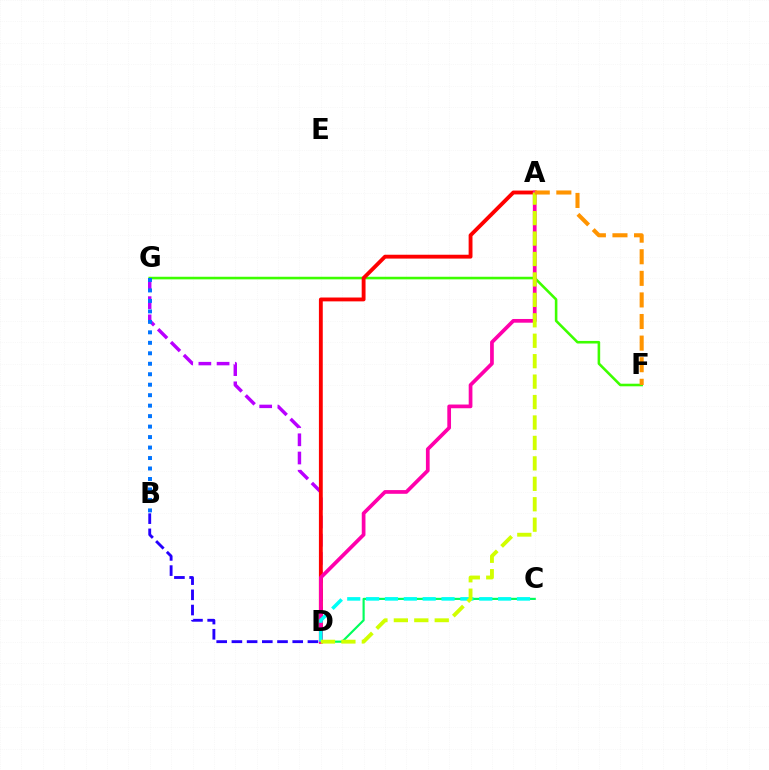{('D', 'G'): [{'color': '#b900ff', 'line_style': 'dashed', 'thickness': 2.47}], ('C', 'D'): [{'color': '#00ff5c', 'line_style': 'solid', 'thickness': 1.56}, {'color': '#00fff6', 'line_style': 'dashed', 'thickness': 2.56}], ('F', 'G'): [{'color': '#3dff00', 'line_style': 'solid', 'thickness': 1.86}], ('A', 'D'): [{'color': '#ff0000', 'line_style': 'solid', 'thickness': 2.78}, {'color': '#ff00ac', 'line_style': 'solid', 'thickness': 2.68}, {'color': '#d1ff00', 'line_style': 'dashed', 'thickness': 2.78}], ('B', 'D'): [{'color': '#2500ff', 'line_style': 'dashed', 'thickness': 2.07}], ('B', 'G'): [{'color': '#0074ff', 'line_style': 'dotted', 'thickness': 2.85}], ('A', 'F'): [{'color': '#ff9400', 'line_style': 'dashed', 'thickness': 2.93}]}